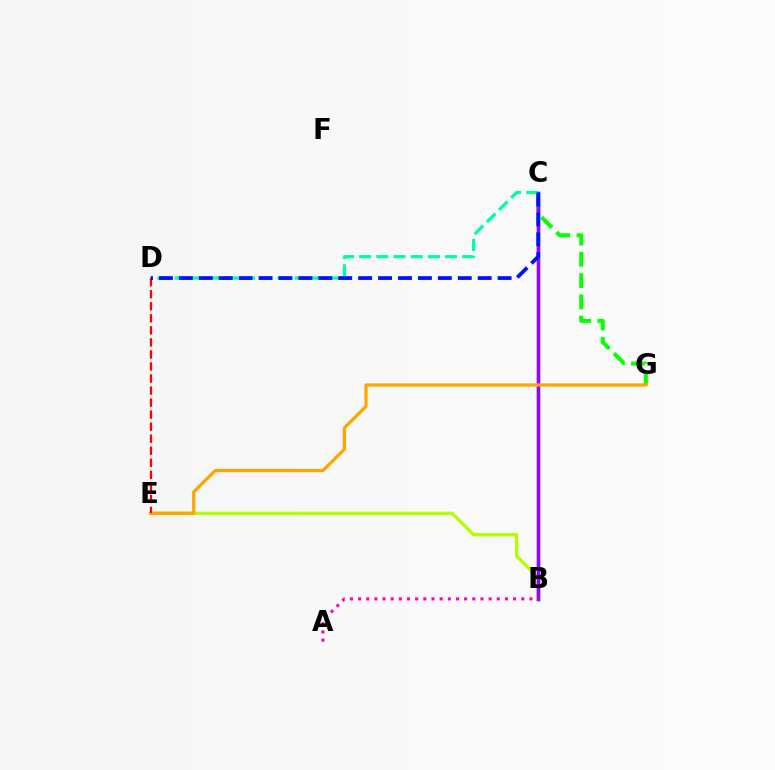{('B', 'E'): [{'color': '#b3ff00', 'line_style': 'solid', 'thickness': 2.41}], ('B', 'C'): [{'color': '#00b5ff', 'line_style': 'solid', 'thickness': 2.46}, {'color': '#9b00ff', 'line_style': 'solid', 'thickness': 2.47}], ('C', 'G'): [{'color': '#08ff00', 'line_style': 'dashed', 'thickness': 2.89}], ('A', 'B'): [{'color': '#ff00bd', 'line_style': 'dotted', 'thickness': 2.22}], ('C', 'D'): [{'color': '#00ff9d', 'line_style': 'dashed', 'thickness': 2.33}, {'color': '#0010ff', 'line_style': 'dashed', 'thickness': 2.71}], ('E', 'G'): [{'color': '#ffa500', 'line_style': 'solid', 'thickness': 2.33}], ('D', 'E'): [{'color': '#ff0000', 'line_style': 'dashed', 'thickness': 1.64}]}